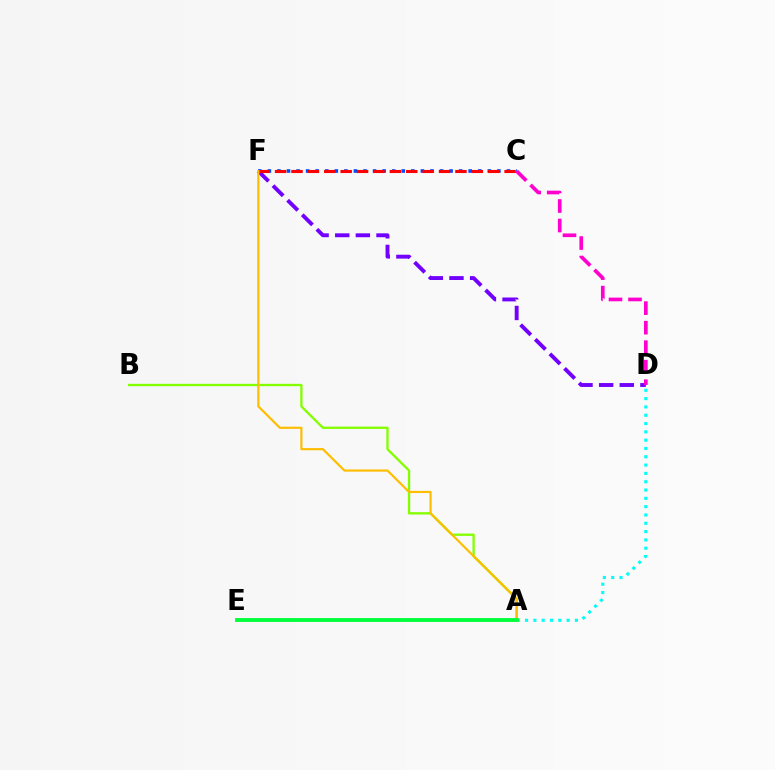{('C', 'F'): [{'color': '#004bff', 'line_style': 'dotted', 'thickness': 2.6}, {'color': '#ff0000', 'line_style': 'dashed', 'thickness': 2.23}], ('D', 'F'): [{'color': '#7200ff', 'line_style': 'dashed', 'thickness': 2.8}], ('A', 'B'): [{'color': '#84ff00', 'line_style': 'solid', 'thickness': 1.68}], ('A', 'F'): [{'color': '#ffbd00', 'line_style': 'solid', 'thickness': 1.56}], ('C', 'D'): [{'color': '#ff00cf', 'line_style': 'dashed', 'thickness': 2.65}], ('A', 'D'): [{'color': '#00fff6', 'line_style': 'dotted', 'thickness': 2.26}], ('A', 'E'): [{'color': '#00ff39', 'line_style': 'solid', 'thickness': 2.77}]}